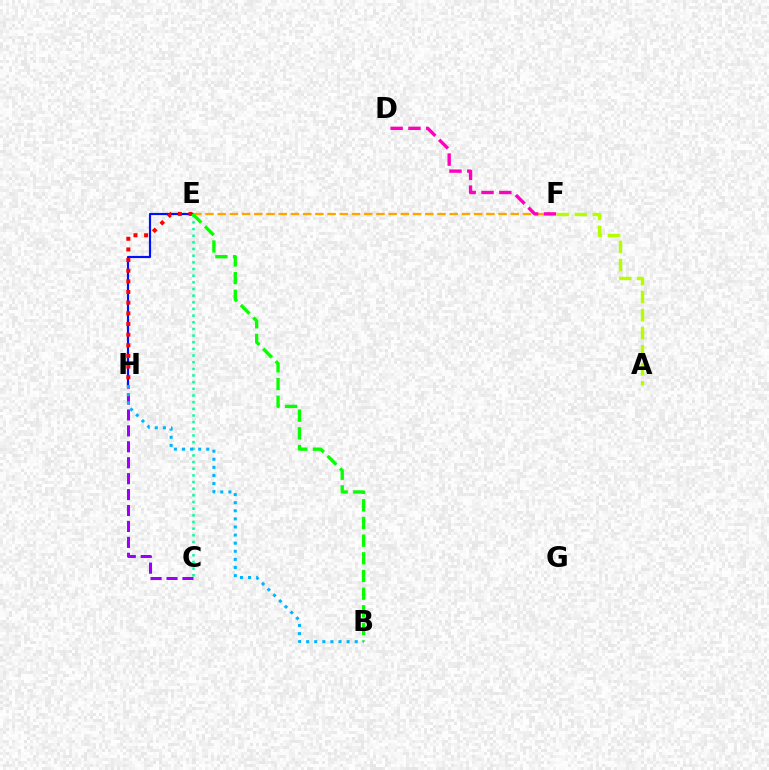{('C', 'H'): [{'color': '#9b00ff', 'line_style': 'dashed', 'thickness': 2.16}], ('E', 'H'): [{'color': '#0010ff', 'line_style': 'solid', 'thickness': 1.56}, {'color': '#ff0000', 'line_style': 'dotted', 'thickness': 2.89}], ('E', 'F'): [{'color': '#ffa500', 'line_style': 'dashed', 'thickness': 1.66}], ('A', 'F'): [{'color': '#b3ff00', 'line_style': 'dashed', 'thickness': 2.45}], ('C', 'E'): [{'color': '#00ff9d', 'line_style': 'dotted', 'thickness': 1.81}], ('B', 'E'): [{'color': '#08ff00', 'line_style': 'dashed', 'thickness': 2.4}], ('B', 'H'): [{'color': '#00b5ff', 'line_style': 'dotted', 'thickness': 2.2}], ('D', 'F'): [{'color': '#ff00bd', 'line_style': 'dashed', 'thickness': 2.42}]}